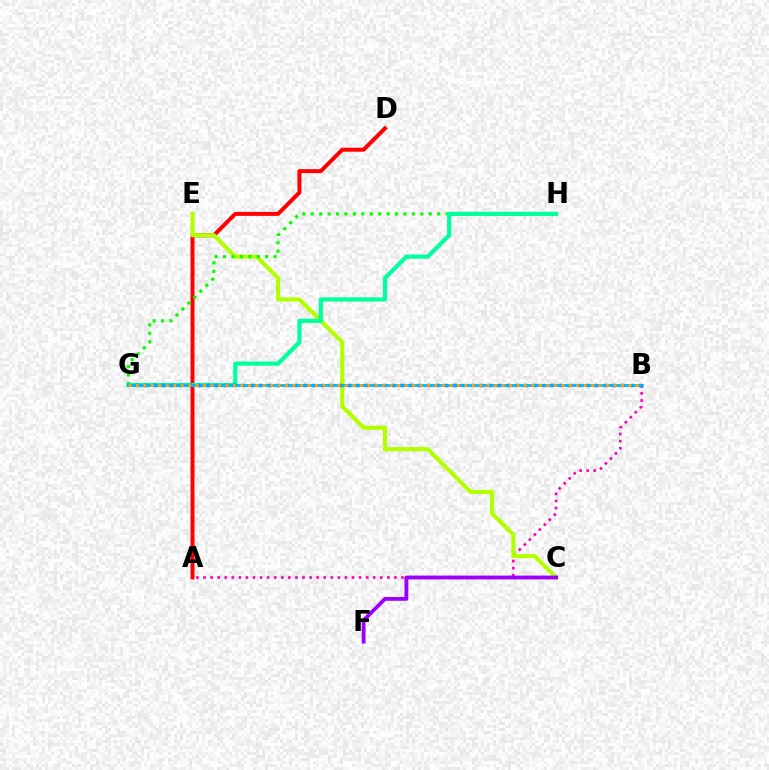{('A', 'D'): [{'color': '#ff0000', 'line_style': 'solid', 'thickness': 2.85}], ('A', 'B'): [{'color': '#ff00bd', 'line_style': 'dotted', 'thickness': 1.92}], ('C', 'E'): [{'color': '#b3ff00', 'line_style': 'solid', 'thickness': 2.94}], ('C', 'F'): [{'color': '#9b00ff', 'line_style': 'solid', 'thickness': 2.76}], ('G', 'H'): [{'color': '#08ff00', 'line_style': 'dotted', 'thickness': 2.29}, {'color': '#00ff9d', 'line_style': 'solid', 'thickness': 3.0}], ('B', 'G'): [{'color': '#0010ff', 'line_style': 'dotted', 'thickness': 2.4}, {'color': '#00b5ff', 'line_style': 'solid', 'thickness': 2.01}, {'color': '#ffa500', 'line_style': 'dotted', 'thickness': 2.03}]}